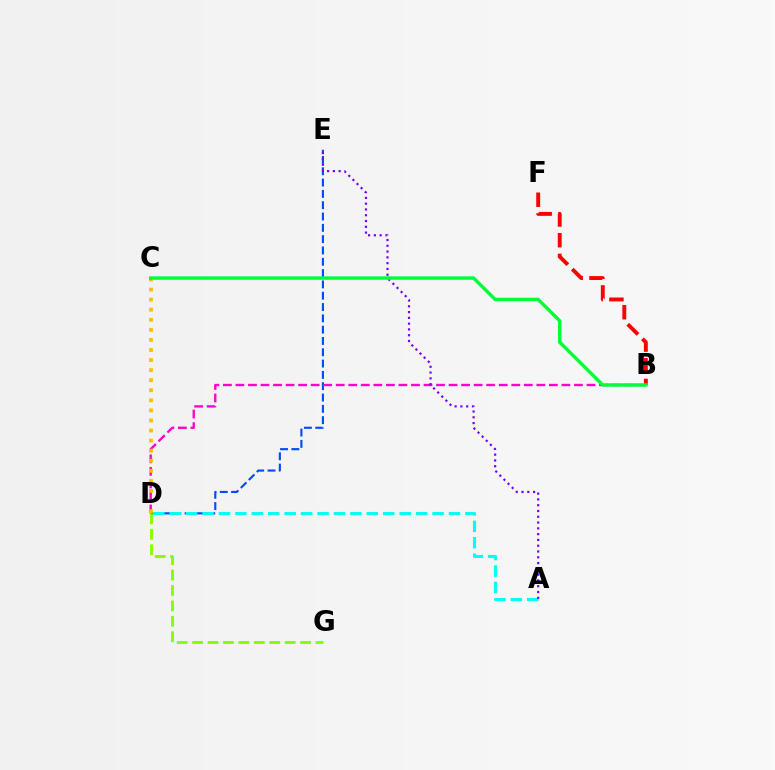{('D', 'E'): [{'color': '#004bff', 'line_style': 'dashed', 'thickness': 1.54}], ('A', 'D'): [{'color': '#00fff6', 'line_style': 'dashed', 'thickness': 2.23}], ('B', 'D'): [{'color': '#ff00cf', 'line_style': 'dashed', 'thickness': 1.7}], ('A', 'E'): [{'color': '#7200ff', 'line_style': 'dotted', 'thickness': 1.57}], ('B', 'F'): [{'color': '#ff0000', 'line_style': 'dashed', 'thickness': 2.81}], ('D', 'G'): [{'color': '#84ff00', 'line_style': 'dashed', 'thickness': 2.1}], ('C', 'D'): [{'color': '#ffbd00', 'line_style': 'dotted', 'thickness': 2.74}], ('B', 'C'): [{'color': '#00ff39', 'line_style': 'solid', 'thickness': 2.47}]}